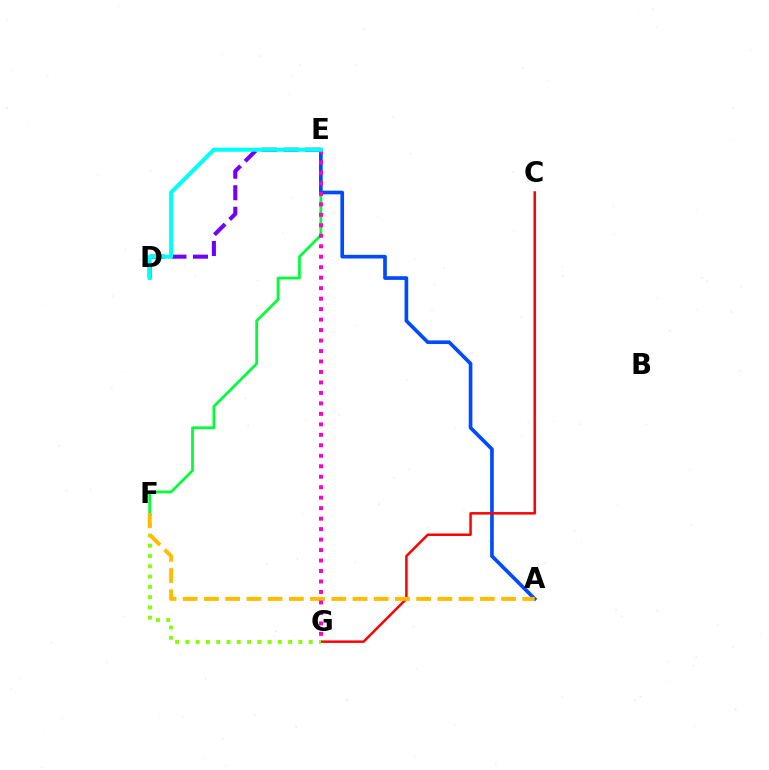{('E', 'F'): [{'color': '#00ff39', 'line_style': 'solid', 'thickness': 1.99}], ('A', 'E'): [{'color': '#004bff', 'line_style': 'solid', 'thickness': 2.64}], ('C', 'G'): [{'color': '#ff0000', 'line_style': 'solid', 'thickness': 1.79}], ('F', 'G'): [{'color': '#84ff00', 'line_style': 'dotted', 'thickness': 2.79}], ('A', 'F'): [{'color': '#ffbd00', 'line_style': 'dashed', 'thickness': 2.88}], ('E', 'G'): [{'color': '#ff00cf', 'line_style': 'dotted', 'thickness': 2.85}], ('D', 'E'): [{'color': '#7200ff', 'line_style': 'dashed', 'thickness': 2.93}, {'color': '#00fff6', 'line_style': 'solid', 'thickness': 2.92}]}